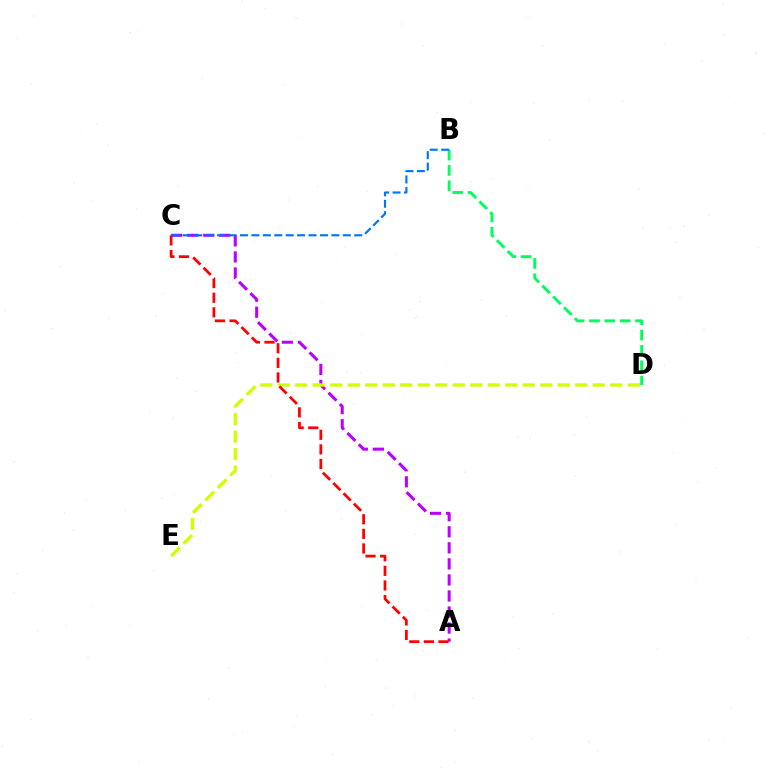{('B', 'D'): [{'color': '#00ff5c', 'line_style': 'dashed', 'thickness': 2.09}], ('A', 'C'): [{'color': '#b900ff', 'line_style': 'dashed', 'thickness': 2.18}, {'color': '#ff0000', 'line_style': 'dashed', 'thickness': 1.98}], ('D', 'E'): [{'color': '#d1ff00', 'line_style': 'dashed', 'thickness': 2.38}], ('B', 'C'): [{'color': '#0074ff', 'line_style': 'dashed', 'thickness': 1.55}]}